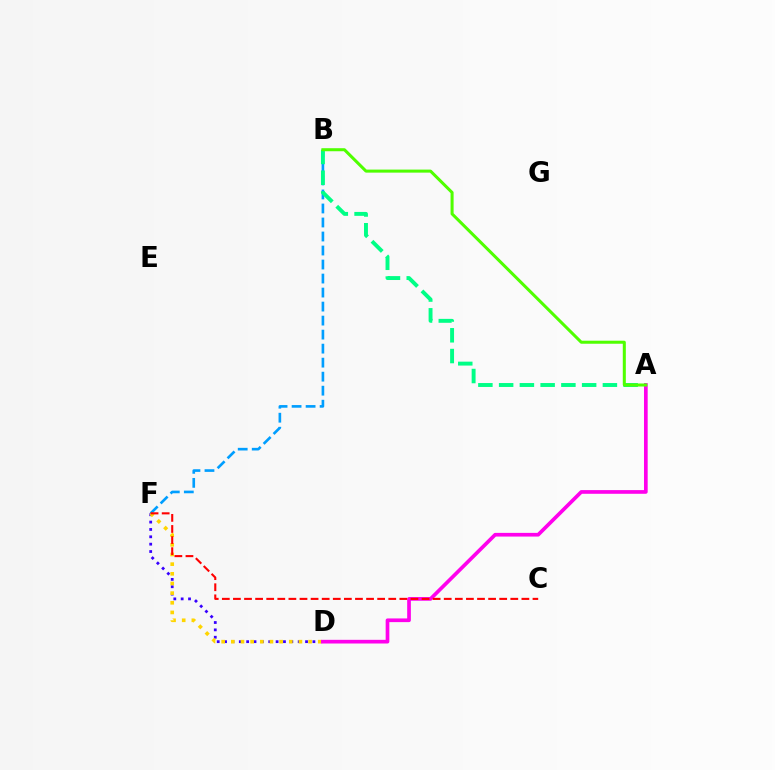{('D', 'F'): [{'color': '#3700ff', 'line_style': 'dotted', 'thickness': 2.0}, {'color': '#ffd500', 'line_style': 'dotted', 'thickness': 2.62}], ('B', 'F'): [{'color': '#009eff', 'line_style': 'dashed', 'thickness': 1.9}], ('A', 'B'): [{'color': '#00ff86', 'line_style': 'dashed', 'thickness': 2.82}, {'color': '#4fff00', 'line_style': 'solid', 'thickness': 2.18}], ('A', 'D'): [{'color': '#ff00ed', 'line_style': 'solid', 'thickness': 2.65}], ('C', 'F'): [{'color': '#ff0000', 'line_style': 'dashed', 'thickness': 1.51}]}